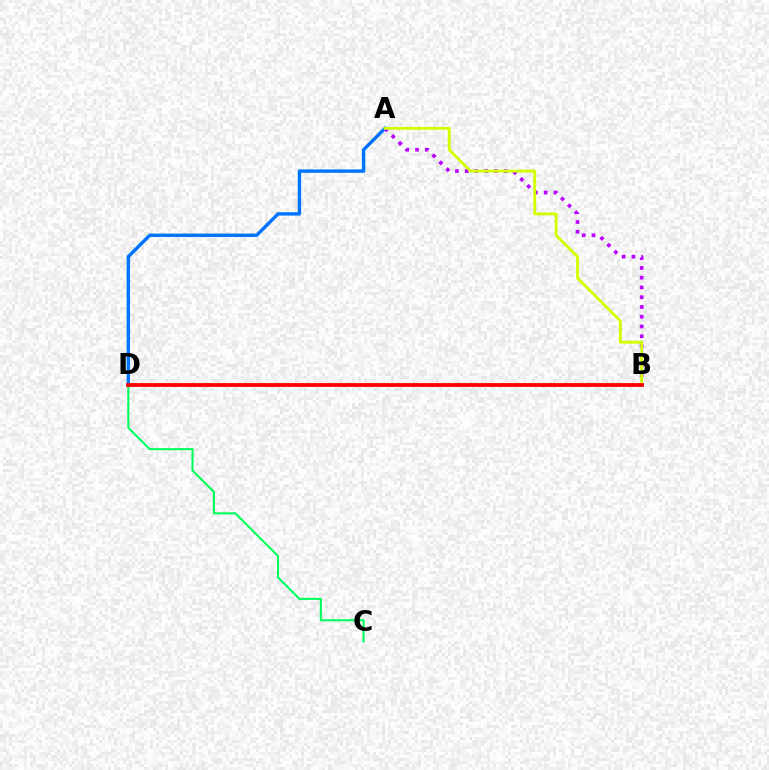{('C', 'D'): [{'color': '#00ff5c', 'line_style': 'solid', 'thickness': 1.51}], ('A', 'D'): [{'color': '#0074ff', 'line_style': 'solid', 'thickness': 2.44}], ('A', 'B'): [{'color': '#b900ff', 'line_style': 'dotted', 'thickness': 2.65}, {'color': '#d1ff00', 'line_style': 'solid', 'thickness': 2.04}], ('B', 'D'): [{'color': '#ff0000', 'line_style': 'solid', 'thickness': 2.73}]}